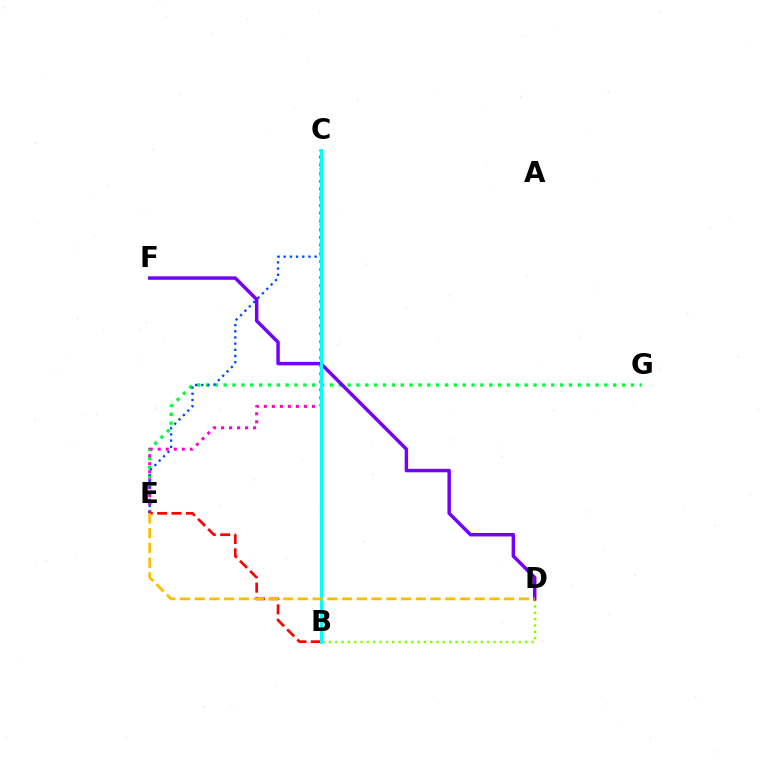{('E', 'G'): [{'color': '#00ff39', 'line_style': 'dotted', 'thickness': 2.41}], ('B', 'D'): [{'color': '#84ff00', 'line_style': 'dotted', 'thickness': 1.72}], ('D', 'F'): [{'color': '#7200ff', 'line_style': 'solid', 'thickness': 2.49}], ('C', 'E'): [{'color': '#ff00cf', 'line_style': 'dotted', 'thickness': 2.18}, {'color': '#004bff', 'line_style': 'dotted', 'thickness': 1.68}], ('B', 'E'): [{'color': '#ff0000', 'line_style': 'dashed', 'thickness': 1.95}], ('B', 'C'): [{'color': '#00fff6', 'line_style': 'solid', 'thickness': 2.18}], ('D', 'E'): [{'color': '#ffbd00', 'line_style': 'dashed', 'thickness': 2.0}]}